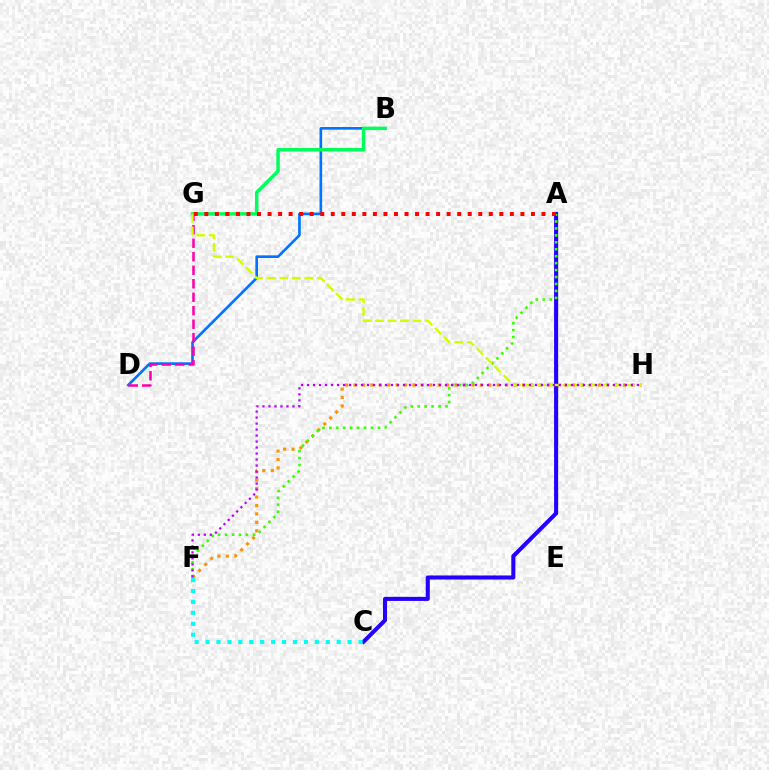{('F', 'H'): [{'color': '#ff9400', 'line_style': 'dotted', 'thickness': 2.29}, {'color': '#b900ff', 'line_style': 'dotted', 'thickness': 1.63}], ('B', 'D'): [{'color': '#0074ff', 'line_style': 'solid', 'thickness': 1.91}], ('A', 'C'): [{'color': '#2500ff', 'line_style': 'solid', 'thickness': 2.93}], ('A', 'F'): [{'color': '#3dff00', 'line_style': 'dotted', 'thickness': 1.89}], ('D', 'G'): [{'color': '#ff00ac', 'line_style': 'dashed', 'thickness': 1.83}], ('B', 'G'): [{'color': '#00ff5c', 'line_style': 'solid', 'thickness': 2.5}], ('C', 'F'): [{'color': '#00fff6', 'line_style': 'dotted', 'thickness': 2.97}], ('G', 'H'): [{'color': '#d1ff00', 'line_style': 'dashed', 'thickness': 1.71}], ('A', 'G'): [{'color': '#ff0000', 'line_style': 'dotted', 'thickness': 2.86}]}